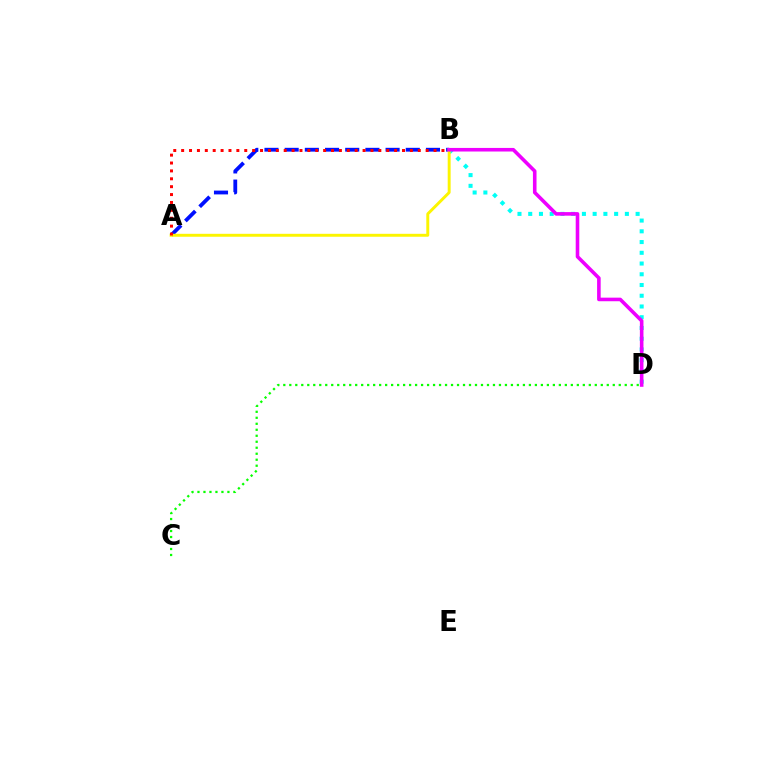{('B', 'D'): [{'color': '#00fff6', 'line_style': 'dotted', 'thickness': 2.92}, {'color': '#ee00ff', 'line_style': 'solid', 'thickness': 2.58}], ('A', 'B'): [{'color': '#0010ff', 'line_style': 'dashed', 'thickness': 2.74}, {'color': '#fcf500', 'line_style': 'solid', 'thickness': 2.11}, {'color': '#ff0000', 'line_style': 'dotted', 'thickness': 2.14}], ('C', 'D'): [{'color': '#08ff00', 'line_style': 'dotted', 'thickness': 1.63}]}